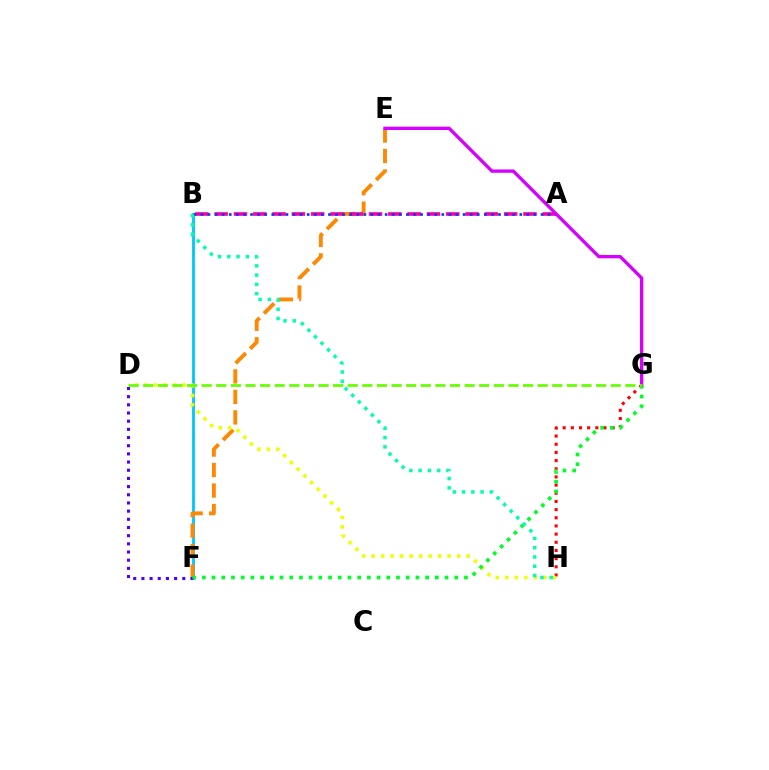{('B', 'F'): [{'color': '#00c7ff', 'line_style': 'solid', 'thickness': 2.04}], ('E', 'F'): [{'color': '#ff8800', 'line_style': 'dashed', 'thickness': 2.78}], ('A', 'B'): [{'color': '#ff00a0', 'line_style': 'dashed', 'thickness': 2.62}, {'color': '#003fff', 'line_style': 'dotted', 'thickness': 1.93}], ('D', 'F'): [{'color': '#4f00ff', 'line_style': 'dotted', 'thickness': 2.22}], ('G', 'H'): [{'color': '#ff0000', 'line_style': 'dotted', 'thickness': 2.22}], ('D', 'H'): [{'color': '#eeff00', 'line_style': 'dotted', 'thickness': 2.58}], ('F', 'G'): [{'color': '#00ff27', 'line_style': 'dotted', 'thickness': 2.64}], ('B', 'H'): [{'color': '#00ffaf', 'line_style': 'dotted', 'thickness': 2.52}], ('E', 'G'): [{'color': '#d600ff', 'line_style': 'solid', 'thickness': 2.39}], ('D', 'G'): [{'color': '#66ff00', 'line_style': 'dashed', 'thickness': 1.98}]}